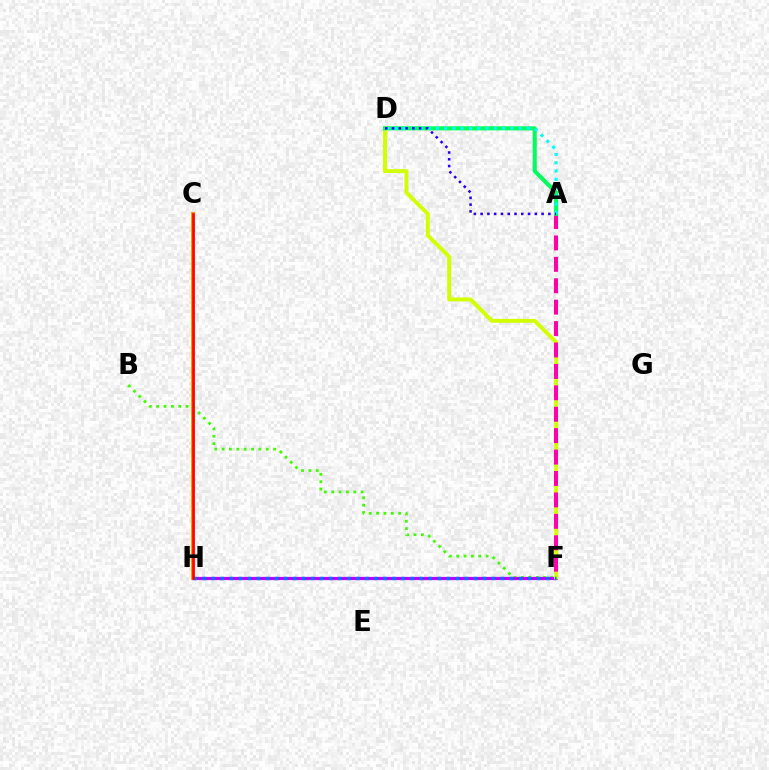{('B', 'F'): [{'color': '#3dff00', 'line_style': 'dotted', 'thickness': 2.0}], ('F', 'H'): [{'color': '#b900ff', 'line_style': 'solid', 'thickness': 2.3}, {'color': '#0074ff', 'line_style': 'dotted', 'thickness': 2.46}], ('C', 'H'): [{'color': '#ff9400', 'line_style': 'solid', 'thickness': 2.82}, {'color': '#ff0000', 'line_style': 'solid', 'thickness': 1.86}], ('D', 'F'): [{'color': '#d1ff00', 'line_style': 'solid', 'thickness': 2.82}], ('A', 'F'): [{'color': '#ff00ac', 'line_style': 'dashed', 'thickness': 2.91}], ('A', 'D'): [{'color': '#00ff5c', 'line_style': 'solid', 'thickness': 2.95}, {'color': '#00fff6', 'line_style': 'dotted', 'thickness': 2.25}, {'color': '#2500ff', 'line_style': 'dotted', 'thickness': 1.84}]}